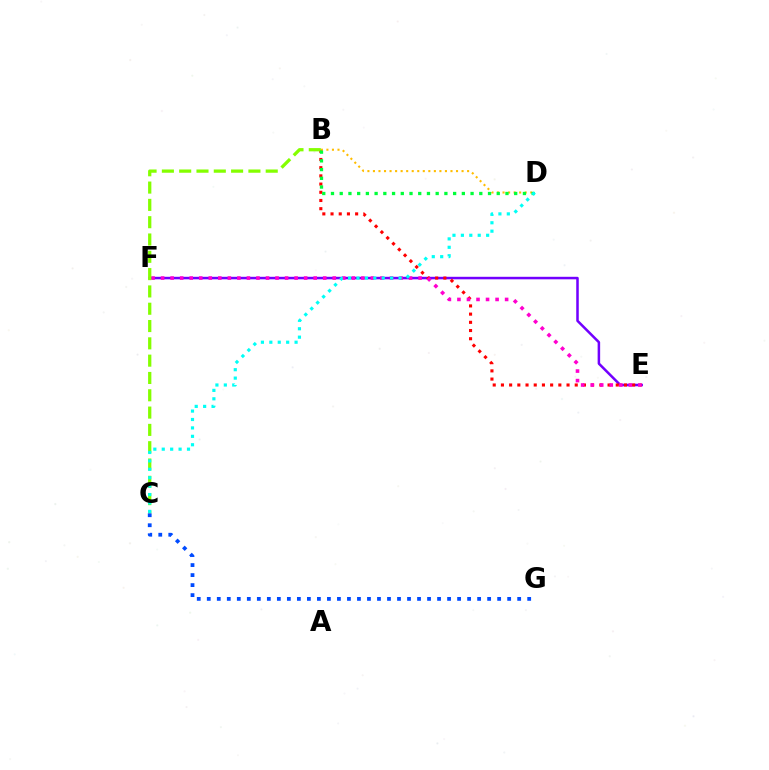{('E', 'F'): [{'color': '#7200ff', 'line_style': 'solid', 'thickness': 1.81}, {'color': '#ff00cf', 'line_style': 'dotted', 'thickness': 2.59}], ('B', 'E'): [{'color': '#ff0000', 'line_style': 'dotted', 'thickness': 2.23}], ('B', 'D'): [{'color': '#ffbd00', 'line_style': 'dotted', 'thickness': 1.5}, {'color': '#00ff39', 'line_style': 'dotted', 'thickness': 2.37}], ('B', 'C'): [{'color': '#84ff00', 'line_style': 'dashed', 'thickness': 2.35}], ('C', 'D'): [{'color': '#00fff6', 'line_style': 'dotted', 'thickness': 2.29}], ('C', 'G'): [{'color': '#004bff', 'line_style': 'dotted', 'thickness': 2.72}]}